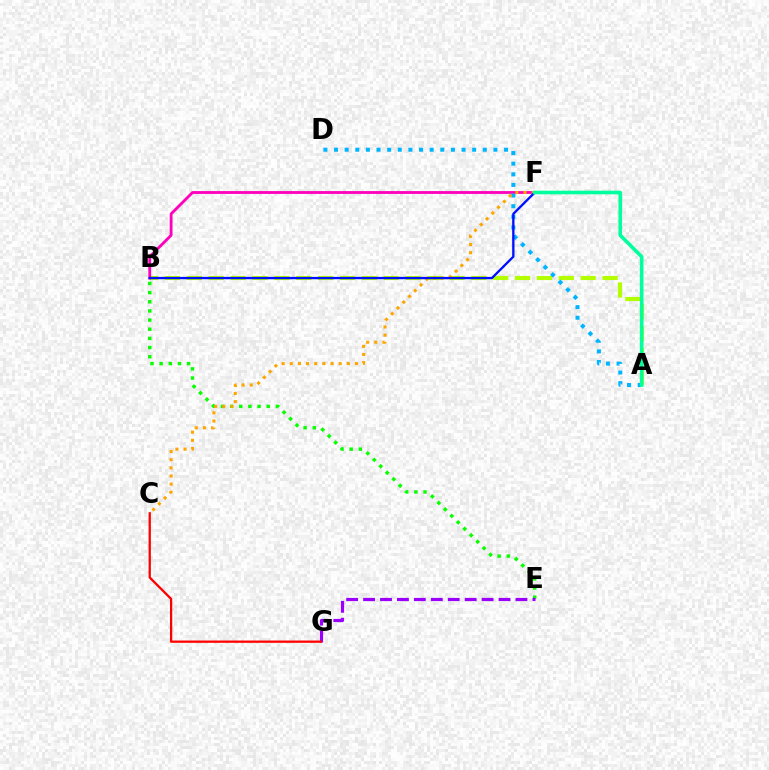{('B', 'E'): [{'color': '#08ff00', 'line_style': 'dotted', 'thickness': 2.49}], ('A', 'B'): [{'color': '#b3ff00', 'line_style': 'dashed', 'thickness': 2.97}], ('B', 'F'): [{'color': '#ff00bd', 'line_style': 'solid', 'thickness': 2.04}, {'color': '#0010ff', 'line_style': 'solid', 'thickness': 1.67}], ('E', 'G'): [{'color': '#9b00ff', 'line_style': 'dashed', 'thickness': 2.3}], ('C', 'G'): [{'color': '#ff0000', 'line_style': 'solid', 'thickness': 1.64}], ('A', 'D'): [{'color': '#00b5ff', 'line_style': 'dotted', 'thickness': 2.89}], ('C', 'F'): [{'color': '#ffa500', 'line_style': 'dotted', 'thickness': 2.21}], ('A', 'F'): [{'color': '#00ff9d', 'line_style': 'solid', 'thickness': 2.6}]}